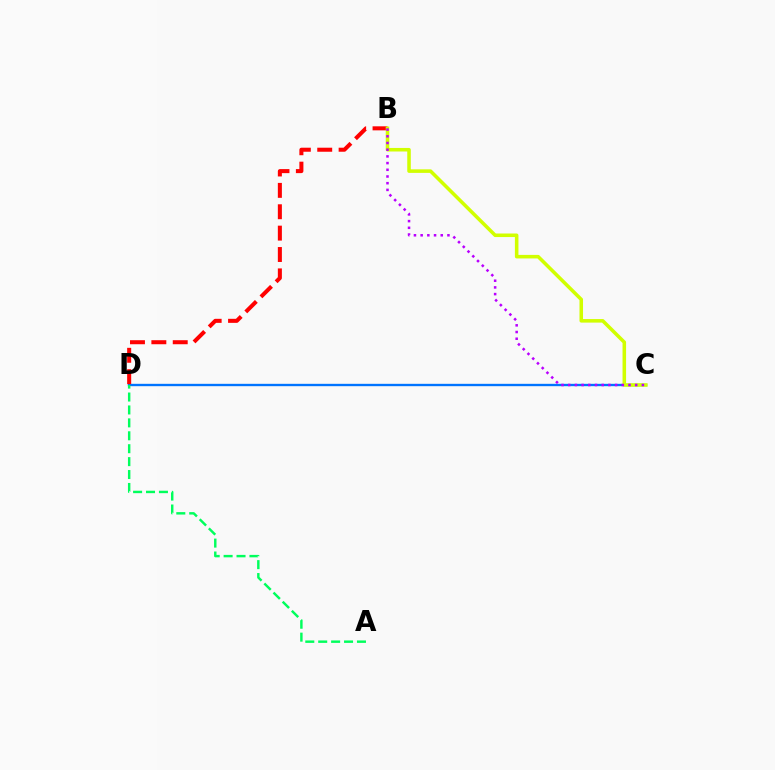{('C', 'D'): [{'color': '#0074ff', 'line_style': 'solid', 'thickness': 1.7}], ('B', 'D'): [{'color': '#ff0000', 'line_style': 'dashed', 'thickness': 2.9}], ('A', 'D'): [{'color': '#00ff5c', 'line_style': 'dashed', 'thickness': 1.75}], ('B', 'C'): [{'color': '#d1ff00', 'line_style': 'solid', 'thickness': 2.55}, {'color': '#b900ff', 'line_style': 'dotted', 'thickness': 1.82}]}